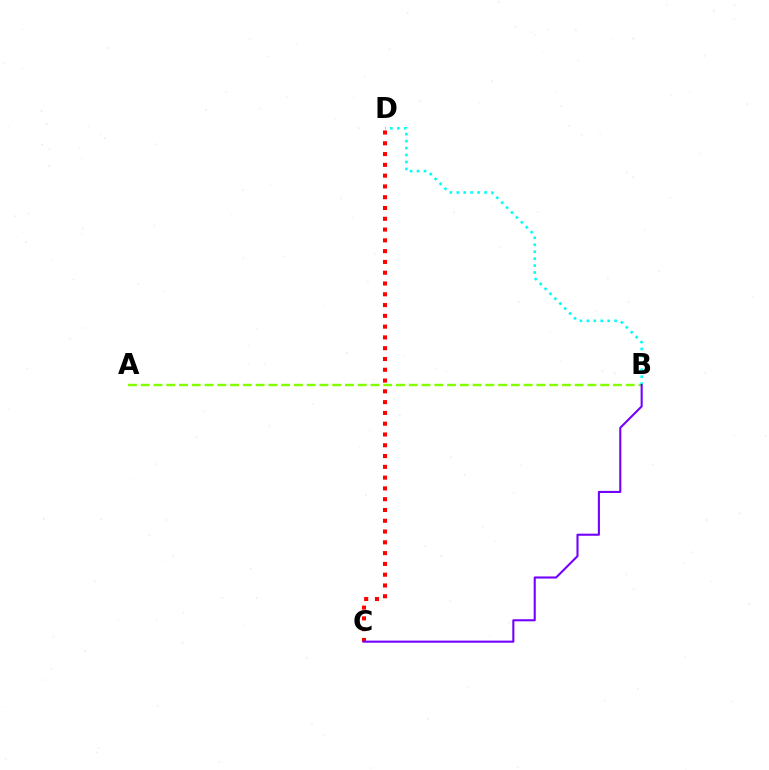{('C', 'D'): [{'color': '#ff0000', 'line_style': 'dotted', 'thickness': 2.93}], ('A', 'B'): [{'color': '#84ff00', 'line_style': 'dashed', 'thickness': 1.73}], ('B', 'D'): [{'color': '#00fff6', 'line_style': 'dotted', 'thickness': 1.89}], ('B', 'C'): [{'color': '#7200ff', 'line_style': 'solid', 'thickness': 1.5}]}